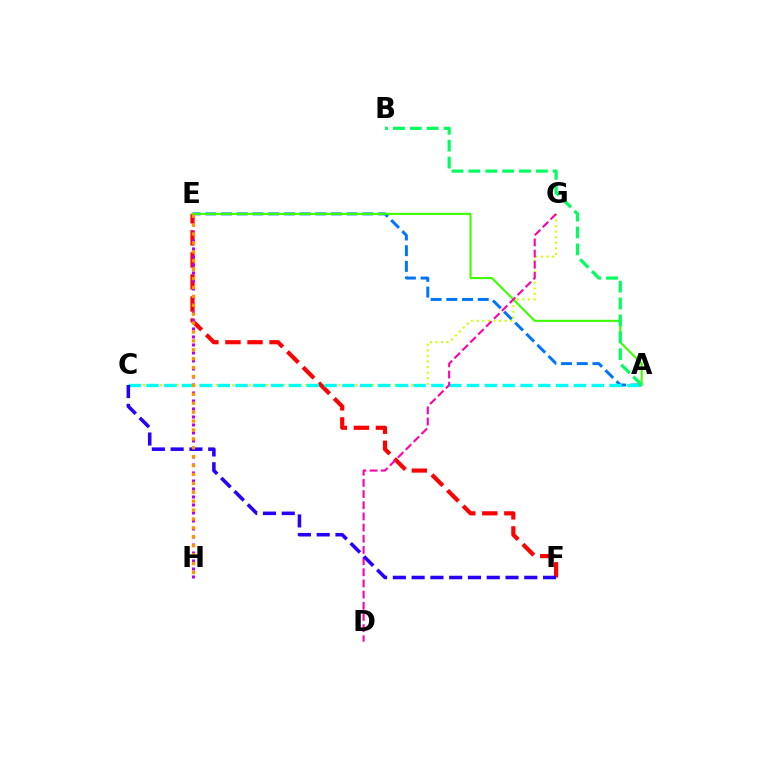{('A', 'E'): [{'color': '#0074ff', 'line_style': 'dashed', 'thickness': 2.13}, {'color': '#3dff00', 'line_style': 'solid', 'thickness': 1.51}], ('C', 'G'): [{'color': '#d1ff00', 'line_style': 'dotted', 'thickness': 1.52}], ('E', 'F'): [{'color': '#ff0000', 'line_style': 'dashed', 'thickness': 3.0}], ('E', 'H'): [{'color': '#b900ff', 'line_style': 'dotted', 'thickness': 2.17}, {'color': '#ff9400', 'line_style': 'dotted', 'thickness': 2.42}], ('A', 'C'): [{'color': '#00fff6', 'line_style': 'dashed', 'thickness': 2.42}], ('D', 'G'): [{'color': '#ff00ac', 'line_style': 'dashed', 'thickness': 1.52}], ('C', 'F'): [{'color': '#2500ff', 'line_style': 'dashed', 'thickness': 2.55}], ('A', 'B'): [{'color': '#00ff5c', 'line_style': 'dashed', 'thickness': 2.29}]}